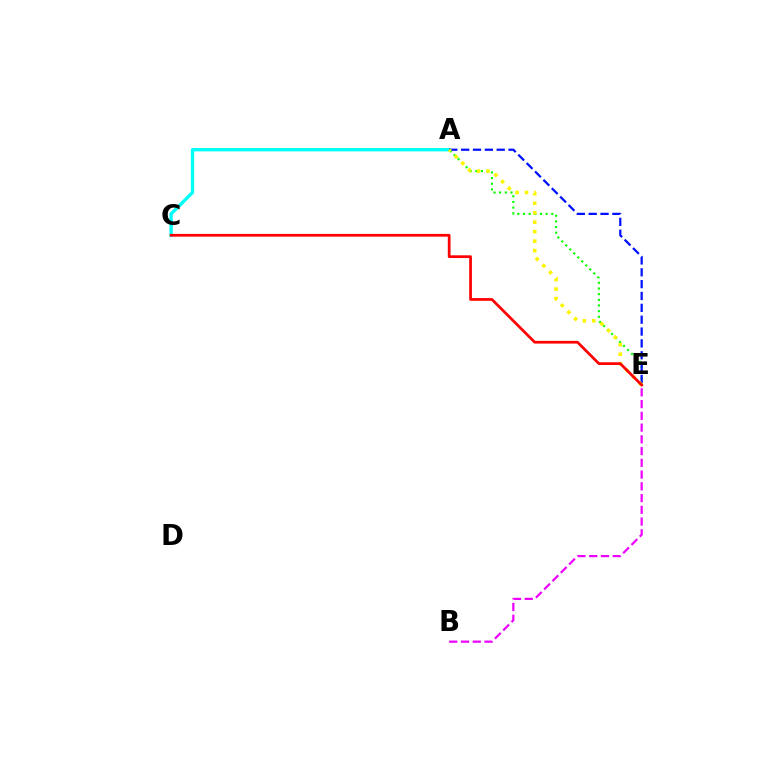{('A', 'C'): [{'color': '#00fff6', 'line_style': 'solid', 'thickness': 2.39}], ('B', 'E'): [{'color': '#ee00ff', 'line_style': 'dashed', 'thickness': 1.6}], ('A', 'E'): [{'color': '#08ff00', 'line_style': 'dotted', 'thickness': 1.54}, {'color': '#0010ff', 'line_style': 'dashed', 'thickness': 1.61}, {'color': '#fcf500', 'line_style': 'dotted', 'thickness': 2.57}], ('C', 'E'): [{'color': '#ff0000', 'line_style': 'solid', 'thickness': 1.96}]}